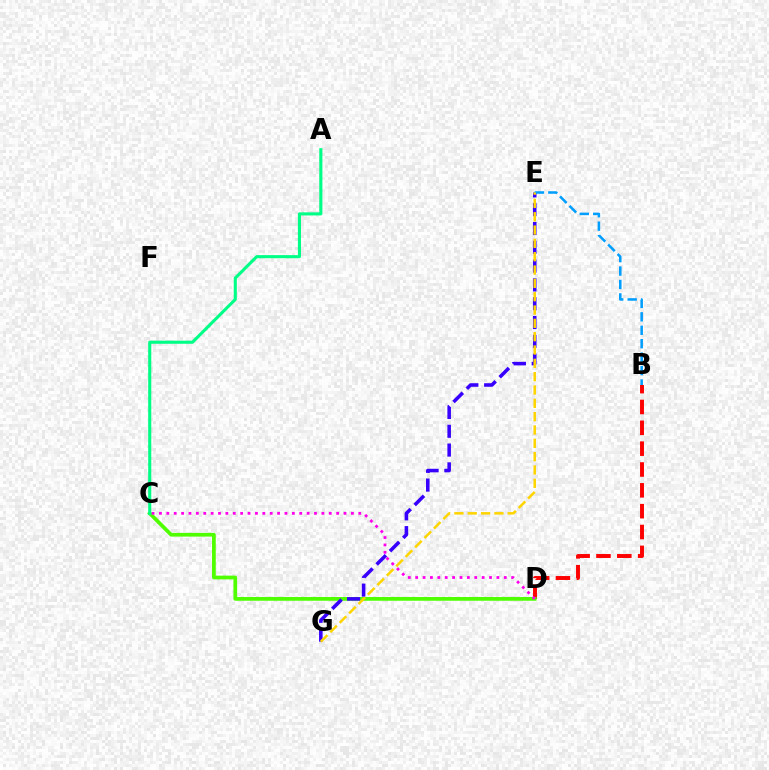{('B', 'D'): [{'color': '#ff0000', 'line_style': 'dashed', 'thickness': 2.83}], ('C', 'D'): [{'color': '#4fff00', 'line_style': 'solid', 'thickness': 2.69}, {'color': '#ff00ed', 'line_style': 'dotted', 'thickness': 2.01}], ('A', 'C'): [{'color': '#00ff86', 'line_style': 'solid', 'thickness': 2.23}], ('E', 'G'): [{'color': '#3700ff', 'line_style': 'dashed', 'thickness': 2.55}, {'color': '#ffd500', 'line_style': 'dashed', 'thickness': 1.81}], ('B', 'E'): [{'color': '#009eff', 'line_style': 'dashed', 'thickness': 1.83}]}